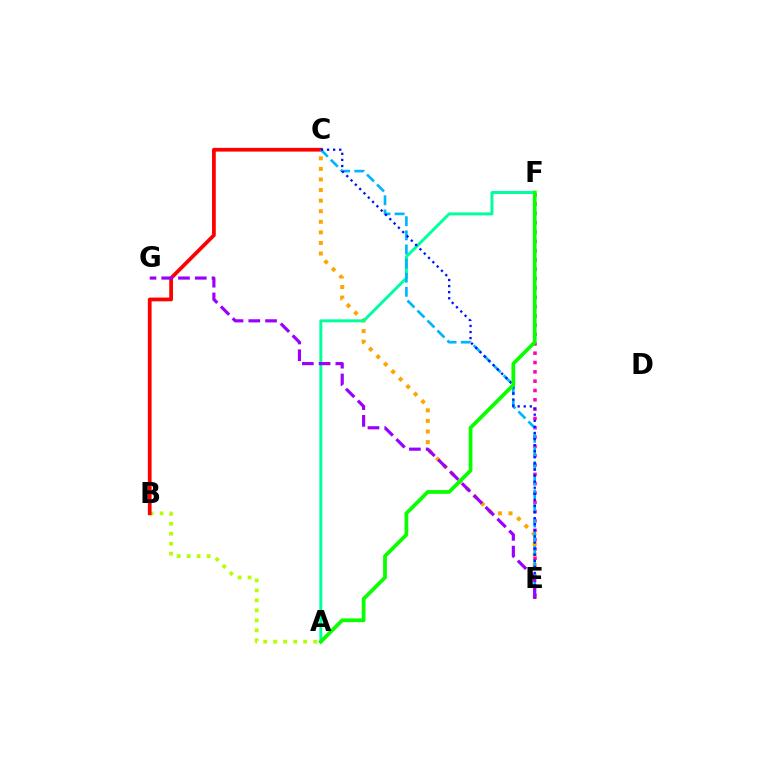{('A', 'B'): [{'color': '#b3ff00', 'line_style': 'dotted', 'thickness': 2.71}], ('E', 'F'): [{'color': '#ff00bd', 'line_style': 'dotted', 'thickness': 2.53}], ('B', 'C'): [{'color': '#ff0000', 'line_style': 'solid', 'thickness': 2.69}], ('C', 'E'): [{'color': '#ffa500', 'line_style': 'dotted', 'thickness': 2.88}, {'color': '#00b5ff', 'line_style': 'dashed', 'thickness': 1.92}, {'color': '#0010ff', 'line_style': 'dotted', 'thickness': 1.65}], ('A', 'F'): [{'color': '#00ff9d', 'line_style': 'solid', 'thickness': 2.13}, {'color': '#08ff00', 'line_style': 'solid', 'thickness': 2.69}], ('E', 'G'): [{'color': '#9b00ff', 'line_style': 'dashed', 'thickness': 2.28}]}